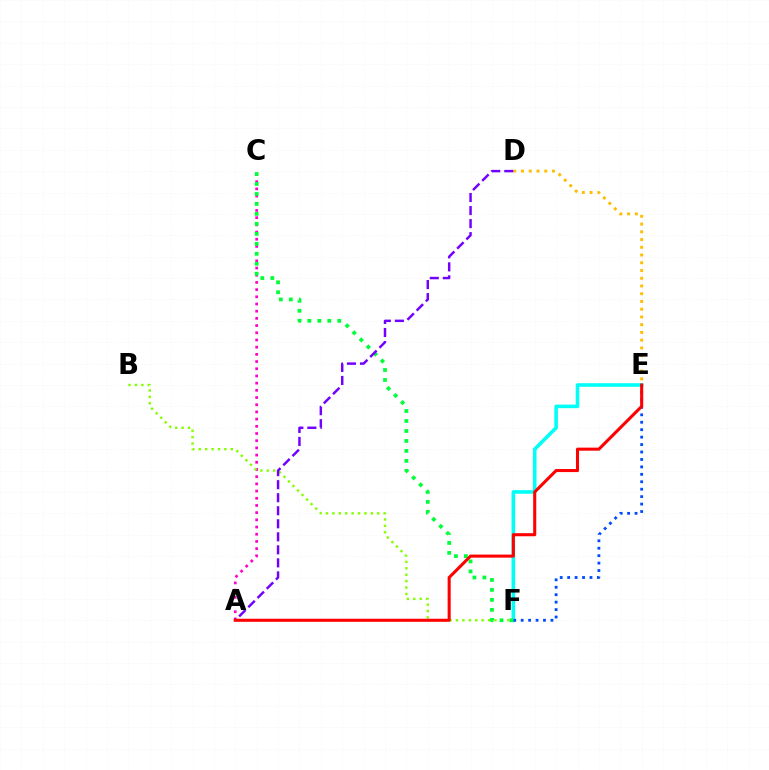{('D', 'E'): [{'color': '#ffbd00', 'line_style': 'dotted', 'thickness': 2.1}], ('E', 'F'): [{'color': '#00fff6', 'line_style': 'solid', 'thickness': 2.58}, {'color': '#004bff', 'line_style': 'dotted', 'thickness': 2.02}], ('A', 'C'): [{'color': '#ff00cf', 'line_style': 'dotted', 'thickness': 1.95}], ('B', 'F'): [{'color': '#84ff00', 'line_style': 'dotted', 'thickness': 1.74}], ('C', 'F'): [{'color': '#00ff39', 'line_style': 'dotted', 'thickness': 2.71}], ('A', 'D'): [{'color': '#7200ff', 'line_style': 'dashed', 'thickness': 1.77}], ('A', 'E'): [{'color': '#ff0000', 'line_style': 'solid', 'thickness': 2.21}]}